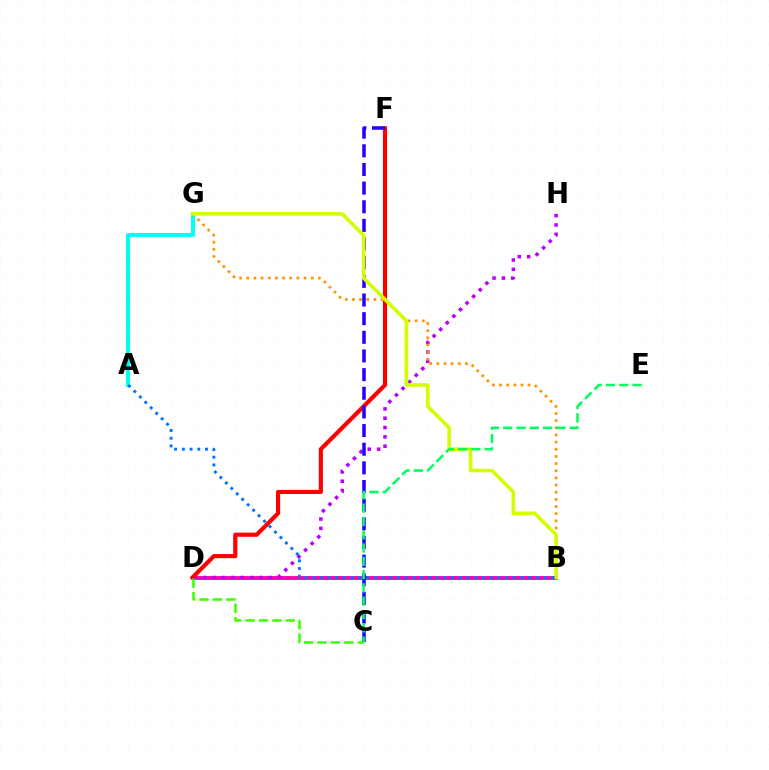{('B', 'D'): [{'color': '#ff00ac', 'line_style': 'solid', 'thickness': 2.76}], ('D', 'H'): [{'color': '#b900ff', 'line_style': 'dotted', 'thickness': 2.53}], ('A', 'G'): [{'color': '#00fff6', 'line_style': 'solid', 'thickness': 2.91}], ('D', 'F'): [{'color': '#ff0000', 'line_style': 'solid', 'thickness': 2.99}], ('C', 'F'): [{'color': '#2500ff', 'line_style': 'dashed', 'thickness': 2.53}], ('B', 'G'): [{'color': '#ff9400', 'line_style': 'dotted', 'thickness': 1.94}, {'color': '#d1ff00', 'line_style': 'solid', 'thickness': 2.58}], ('C', 'D'): [{'color': '#3dff00', 'line_style': 'dashed', 'thickness': 1.82}], ('C', 'E'): [{'color': '#00ff5c', 'line_style': 'dashed', 'thickness': 1.81}], ('A', 'B'): [{'color': '#0074ff', 'line_style': 'dotted', 'thickness': 2.1}]}